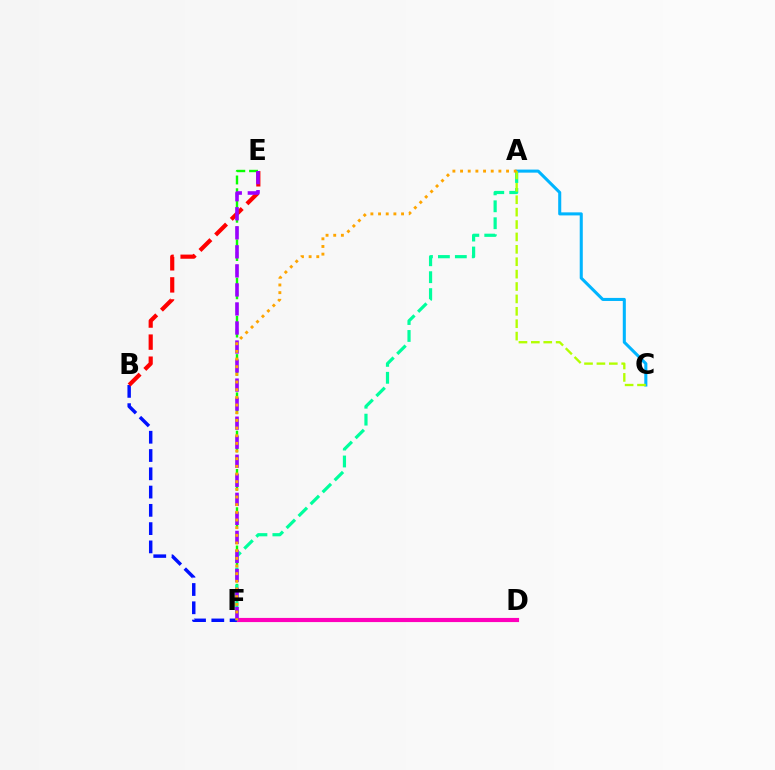{('D', 'F'): [{'color': '#ff00bd', 'line_style': 'solid', 'thickness': 2.98}], ('E', 'F'): [{'color': '#08ff00', 'line_style': 'dashed', 'thickness': 1.73}, {'color': '#9b00ff', 'line_style': 'dashed', 'thickness': 2.59}], ('B', 'F'): [{'color': '#0010ff', 'line_style': 'dashed', 'thickness': 2.48}], ('B', 'E'): [{'color': '#ff0000', 'line_style': 'dashed', 'thickness': 3.0}], ('A', 'F'): [{'color': '#00ff9d', 'line_style': 'dashed', 'thickness': 2.3}, {'color': '#ffa500', 'line_style': 'dotted', 'thickness': 2.08}], ('A', 'C'): [{'color': '#00b5ff', 'line_style': 'solid', 'thickness': 2.2}, {'color': '#b3ff00', 'line_style': 'dashed', 'thickness': 1.68}]}